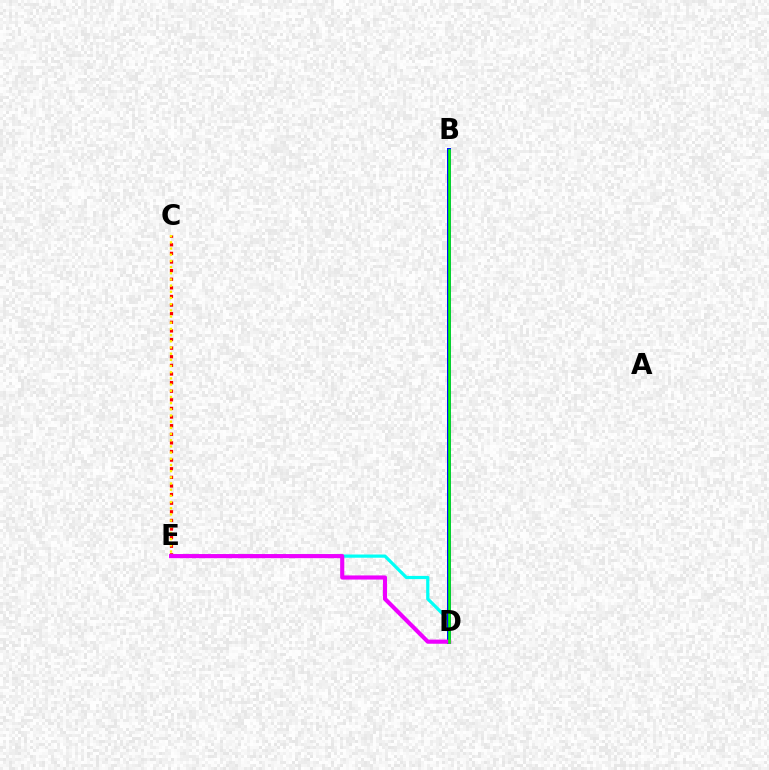{('C', 'E'): [{'color': '#ff0000', 'line_style': 'dotted', 'thickness': 2.34}, {'color': '#fcf500', 'line_style': 'dotted', 'thickness': 1.68}], ('D', 'E'): [{'color': '#00fff6', 'line_style': 'solid', 'thickness': 2.31}, {'color': '#ee00ff', 'line_style': 'solid', 'thickness': 2.98}], ('B', 'D'): [{'color': '#0010ff', 'line_style': 'solid', 'thickness': 2.87}, {'color': '#08ff00', 'line_style': 'solid', 'thickness': 1.88}]}